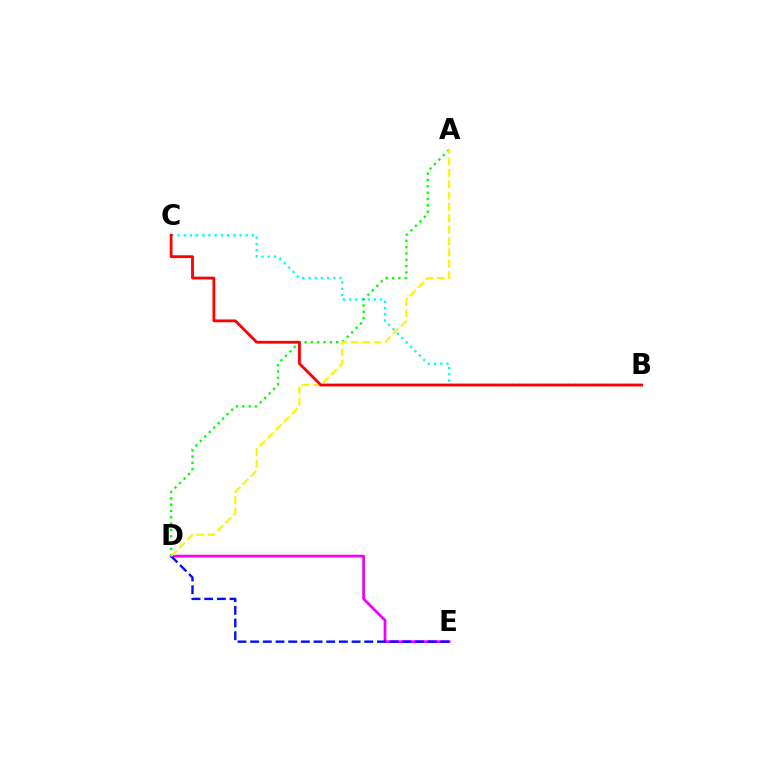{('B', 'C'): [{'color': '#00fff6', 'line_style': 'dotted', 'thickness': 1.69}, {'color': '#ff0000', 'line_style': 'solid', 'thickness': 2.02}], ('D', 'E'): [{'color': '#ee00ff', 'line_style': 'solid', 'thickness': 1.97}, {'color': '#0010ff', 'line_style': 'dashed', 'thickness': 1.72}], ('A', 'D'): [{'color': '#08ff00', 'line_style': 'dotted', 'thickness': 1.72}, {'color': '#fcf500', 'line_style': 'dashed', 'thickness': 1.54}]}